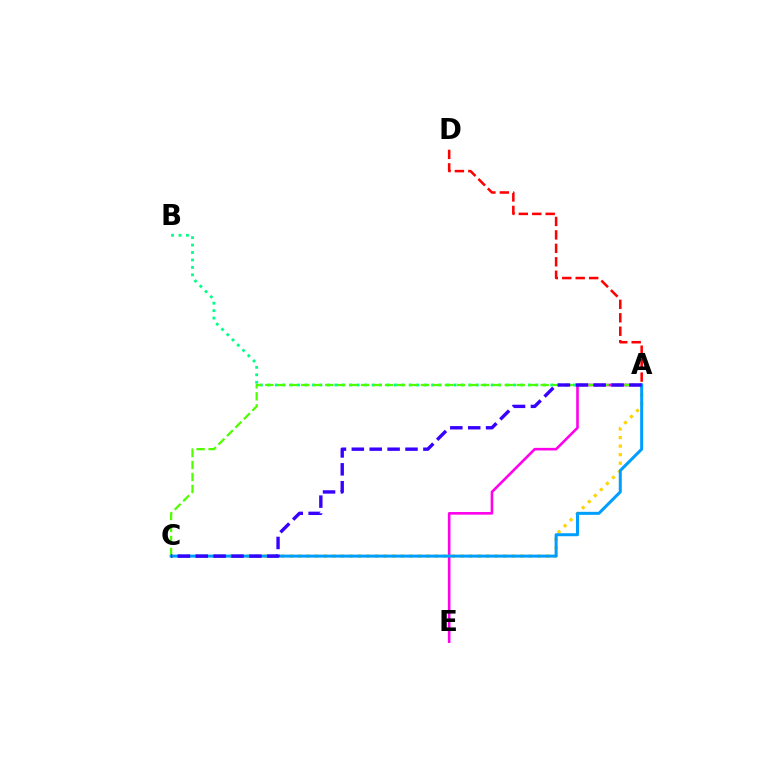{('A', 'B'): [{'color': '#00ff86', 'line_style': 'dotted', 'thickness': 2.02}], ('A', 'E'): [{'color': '#ff00ed', 'line_style': 'solid', 'thickness': 1.88}], ('A', 'C'): [{'color': '#ffd500', 'line_style': 'dotted', 'thickness': 2.32}, {'color': '#4fff00', 'line_style': 'dashed', 'thickness': 1.63}, {'color': '#009eff', 'line_style': 'solid', 'thickness': 2.17}, {'color': '#3700ff', 'line_style': 'dashed', 'thickness': 2.43}], ('A', 'D'): [{'color': '#ff0000', 'line_style': 'dashed', 'thickness': 1.83}]}